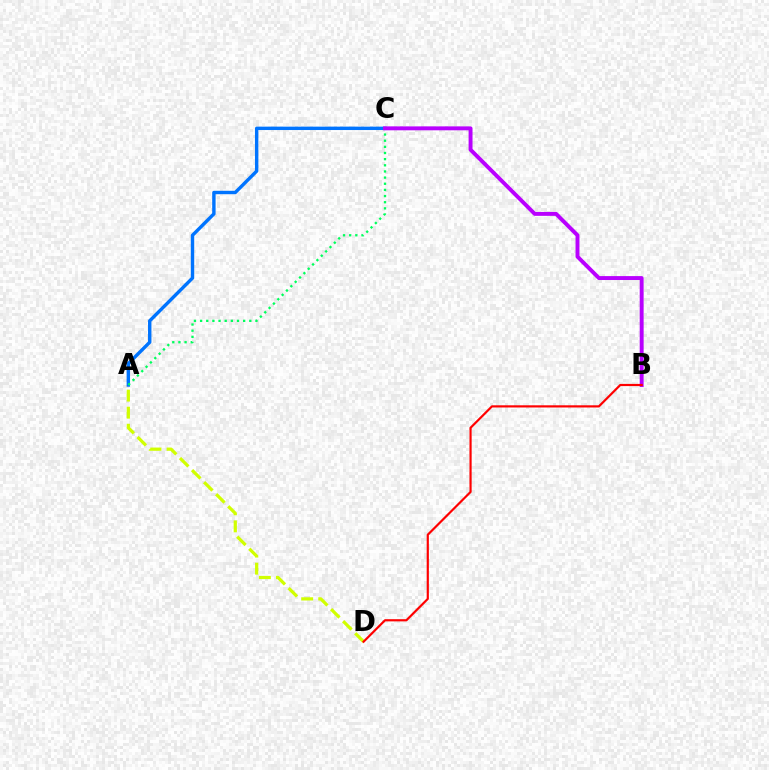{('A', 'C'): [{'color': '#0074ff', 'line_style': 'solid', 'thickness': 2.45}, {'color': '#00ff5c', 'line_style': 'dotted', 'thickness': 1.67}], ('B', 'C'): [{'color': '#b900ff', 'line_style': 'solid', 'thickness': 2.83}], ('A', 'D'): [{'color': '#d1ff00', 'line_style': 'dashed', 'thickness': 2.32}], ('B', 'D'): [{'color': '#ff0000', 'line_style': 'solid', 'thickness': 1.57}]}